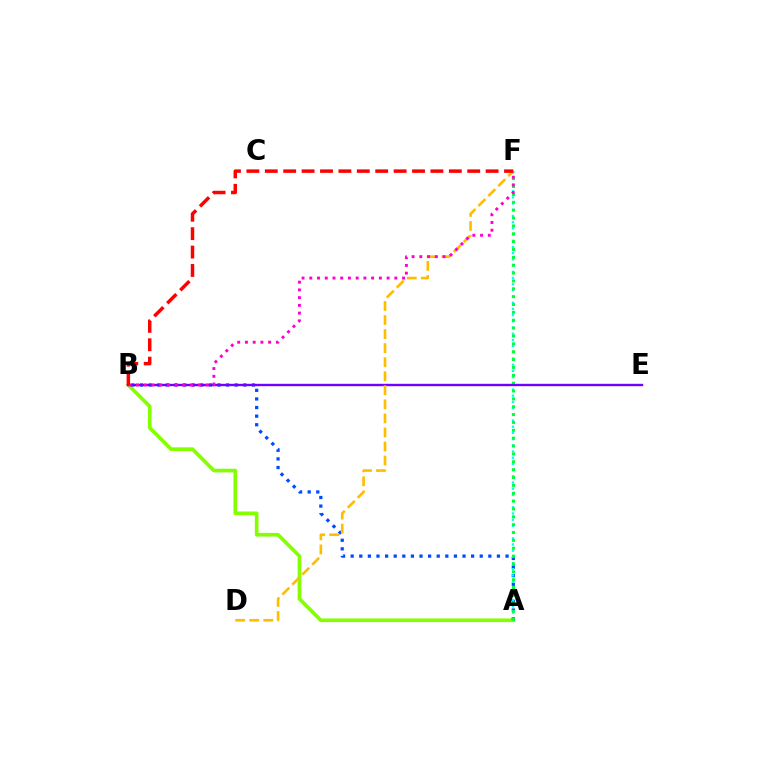{('A', 'B'): [{'color': '#84ff00', 'line_style': 'solid', 'thickness': 2.63}, {'color': '#004bff', 'line_style': 'dotted', 'thickness': 2.34}], ('A', 'F'): [{'color': '#00fff6', 'line_style': 'dotted', 'thickness': 1.68}, {'color': '#00ff39', 'line_style': 'dotted', 'thickness': 2.14}], ('B', 'E'): [{'color': '#7200ff', 'line_style': 'solid', 'thickness': 1.71}], ('D', 'F'): [{'color': '#ffbd00', 'line_style': 'dashed', 'thickness': 1.91}], ('B', 'F'): [{'color': '#ff00cf', 'line_style': 'dotted', 'thickness': 2.1}, {'color': '#ff0000', 'line_style': 'dashed', 'thickness': 2.5}]}